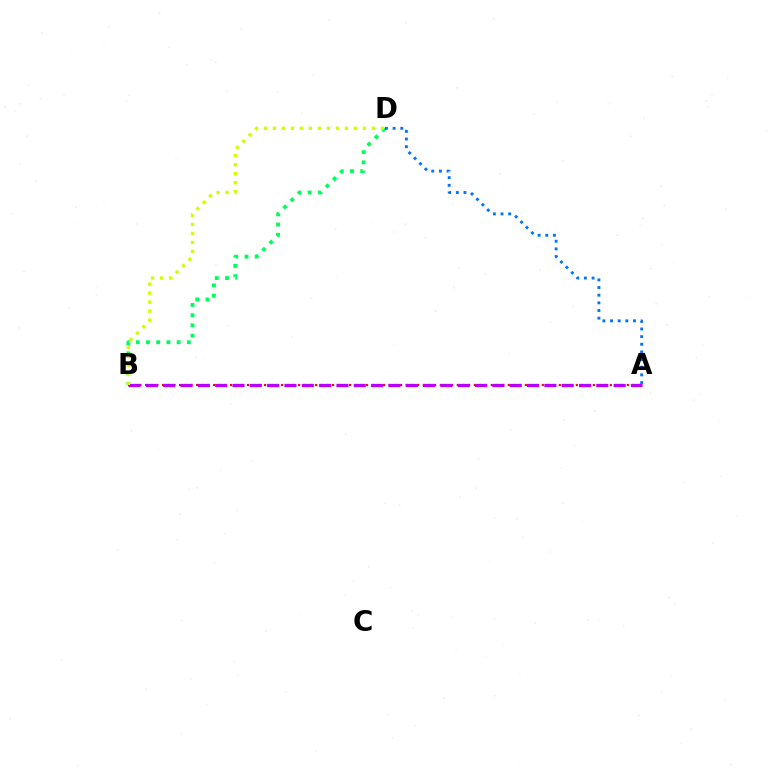{('A', 'B'): [{'color': '#ff0000', 'line_style': 'dotted', 'thickness': 1.54}, {'color': '#b900ff', 'line_style': 'dashed', 'thickness': 2.35}], ('B', 'D'): [{'color': '#00ff5c', 'line_style': 'dotted', 'thickness': 2.78}, {'color': '#d1ff00', 'line_style': 'dotted', 'thickness': 2.44}], ('A', 'D'): [{'color': '#0074ff', 'line_style': 'dotted', 'thickness': 2.08}]}